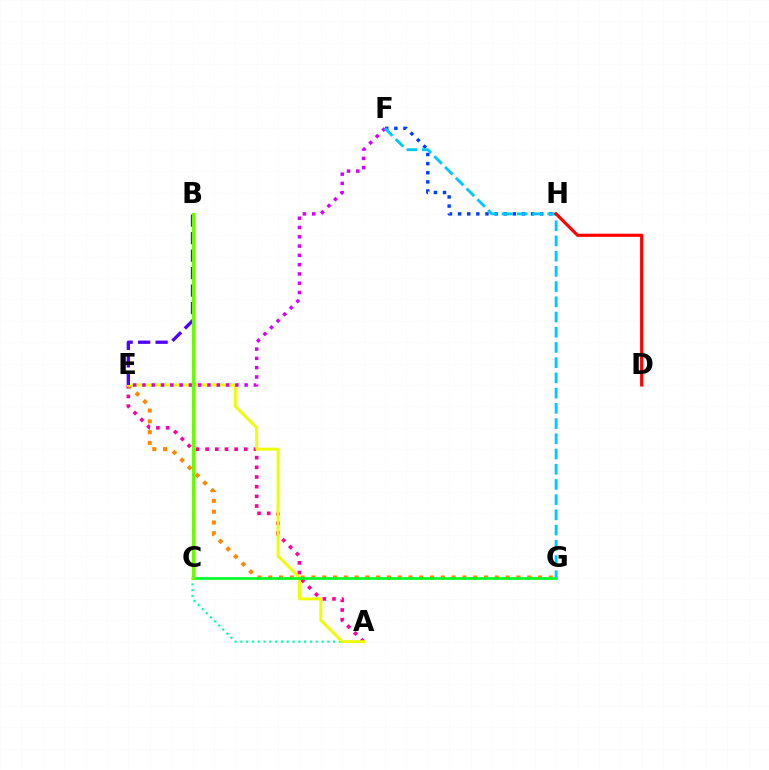{('F', 'H'): [{'color': '#003fff', 'line_style': 'dotted', 'thickness': 2.48}], ('A', 'C'): [{'color': '#00ffaf', 'line_style': 'dotted', 'thickness': 1.57}], ('A', 'E'): [{'color': '#ff00a0', 'line_style': 'dotted', 'thickness': 2.63}, {'color': '#eeff00', 'line_style': 'solid', 'thickness': 2.12}], ('E', 'G'): [{'color': '#ff8800', 'line_style': 'dotted', 'thickness': 2.93}], ('E', 'F'): [{'color': '#d600ff', 'line_style': 'dotted', 'thickness': 2.52}], ('C', 'G'): [{'color': '#00ff27', 'line_style': 'solid', 'thickness': 1.93}], ('B', 'E'): [{'color': '#4f00ff', 'line_style': 'dashed', 'thickness': 2.38}], ('F', 'G'): [{'color': '#00c7ff', 'line_style': 'dashed', 'thickness': 2.07}], ('D', 'H'): [{'color': '#ff0000', 'line_style': 'solid', 'thickness': 2.26}], ('B', 'C'): [{'color': '#66ff00', 'line_style': 'solid', 'thickness': 2.28}]}